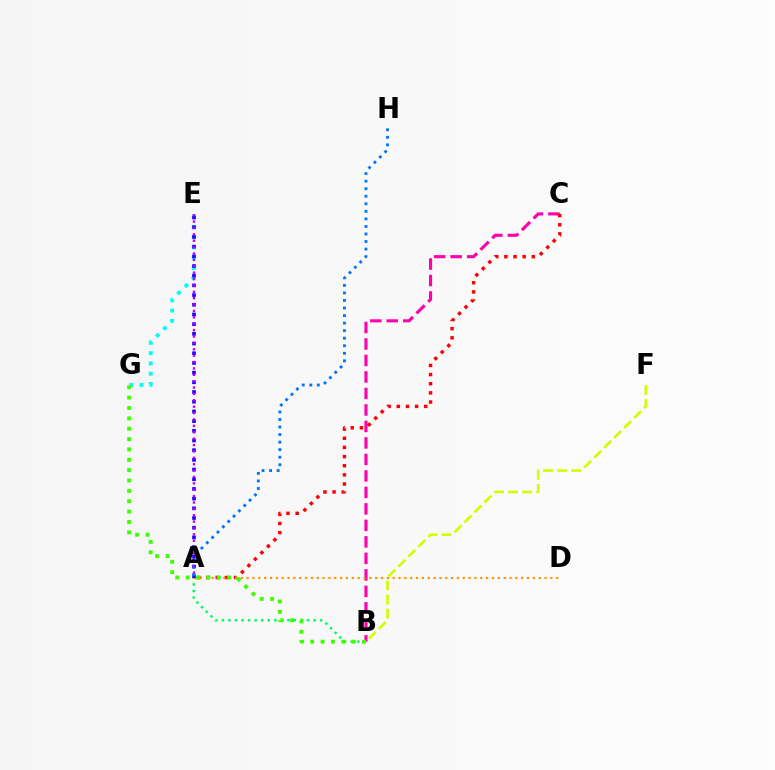{('B', 'C'): [{'color': '#ff00ac', 'line_style': 'dashed', 'thickness': 2.24}], ('A', 'B'): [{'color': '#00ff5c', 'line_style': 'dotted', 'thickness': 1.78}], ('A', 'C'): [{'color': '#ff0000', 'line_style': 'dotted', 'thickness': 2.49}], ('A', 'D'): [{'color': '#ff9400', 'line_style': 'dotted', 'thickness': 1.59}], ('E', 'G'): [{'color': '#00fff6', 'line_style': 'dotted', 'thickness': 2.8}], ('A', 'E'): [{'color': '#2500ff', 'line_style': 'dotted', 'thickness': 2.63}, {'color': '#b900ff', 'line_style': 'dotted', 'thickness': 1.73}], ('A', 'H'): [{'color': '#0074ff', 'line_style': 'dotted', 'thickness': 2.05}], ('B', 'F'): [{'color': '#d1ff00', 'line_style': 'dashed', 'thickness': 1.91}], ('B', 'G'): [{'color': '#3dff00', 'line_style': 'dotted', 'thickness': 2.82}]}